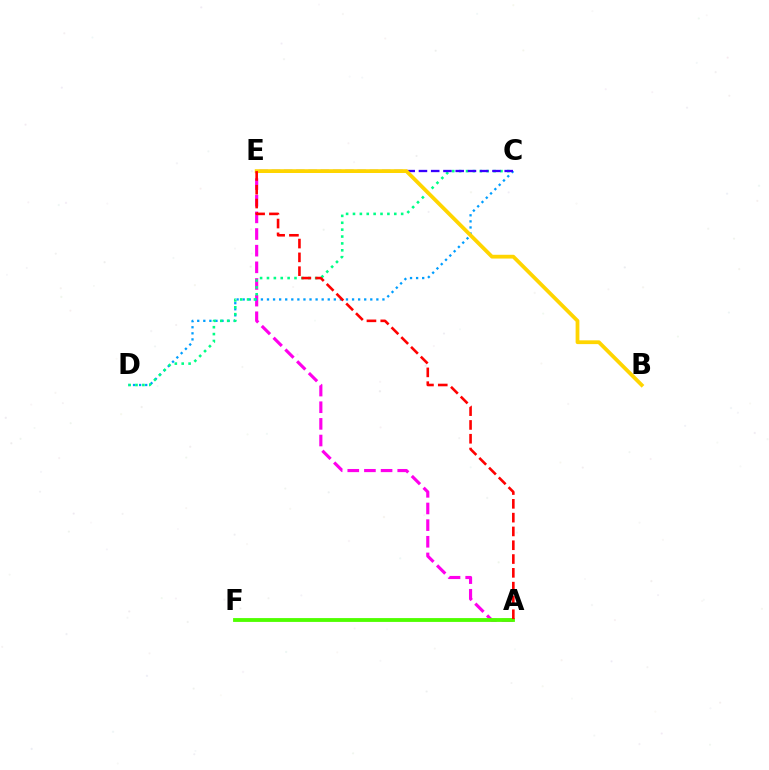{('A', 'E'): [{'color': '#ff00ed', 'line_style': 'dashed', 'thickness': 2.26}, {'color': '#ff0000', 'line_style': 'dashed', 'thickness': 1.87}], ('A', 'F'): [{'color': '#4fff00', 'line_style': 'solid', 'thickness': 2.76}], ('C', 'D'): [{'color': '#009eff', 'line_style': 'dotted', 'thickness': 1.65}, {'color': '#00ff86', 'line_style': 'dotted', 'thickness': 1.87}], ('C', 'E'): [{'color': '#3700ff', 'line_style': 'dashed', 'thickness': 1.66}], ('B', 'E'): [{'color': '#ffd500', 'line_style': 'solid', 'thickness': 2.72}]}